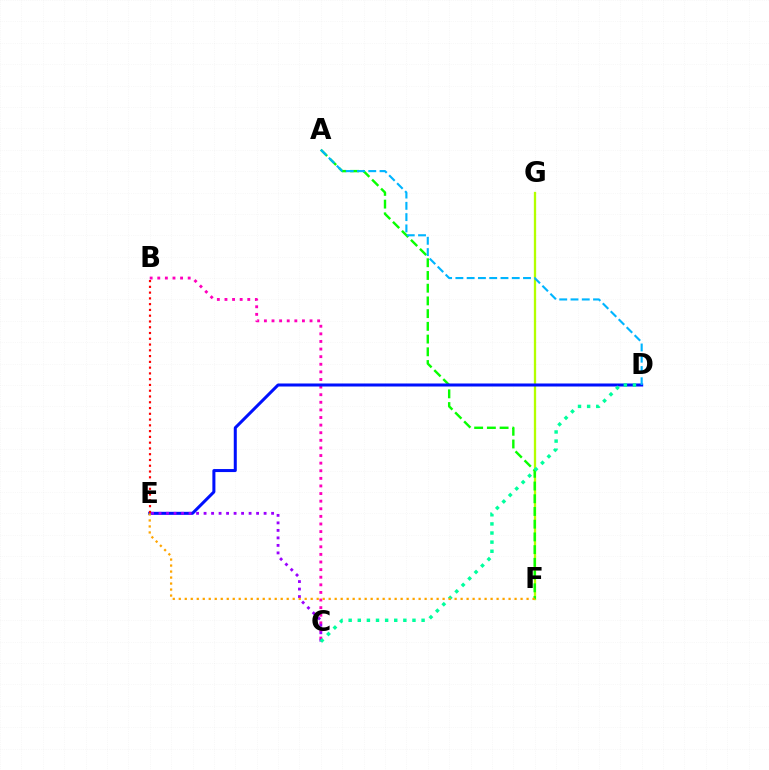{('F', 'G'): [{'color': '#b3ff00', 'line_style': 'solid', 'thickness': 1.66}], ('B', 'C'): [{'color': '#ff00bd', 'line_style': 'dotted', 'thickness': 2.07}], ('A', 'F'): [{'color': '#08ff00', 'line_style': 'dashed', 'thickness': 1.73}], ('D', 'E'): [{'color': '#0010ff', 'line_style': 'solid', 'thickness': 2.18}], ('B', 'E'): [{'color': '#ff0000', 'line_style': 'dotted', 'thickness': 1.57}], ('C', 'E'): [{'color': '#9b00ff', 'line_style': 'dotted', 'thickness': 2.04}], ('C', 'D'): [{'color': '#00ff9d', 'line_style': 'dotted', 'thickness': 2.48}], ('E', 'F'): [{'color': '#ffa500', 'line_style': 'dotted', 'thickness': 1.63}], ('A', 'D'): [{'color': '#00b5ff', 'line_style': 'dashed', 'thickness': 1.53}]}